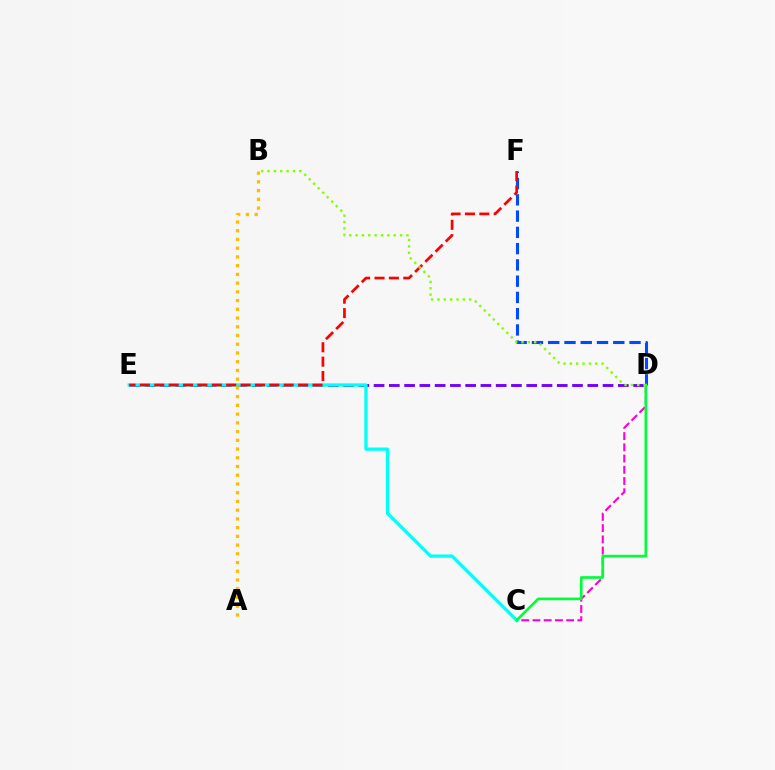{('D', 'E'): [{'color': '#7200ff', 'line_style': 'dashed', 'thickness': 2.07}], ('C', 'E'): [{'color': '#00fff6', 'line_style': 'solid', 'thickness': 2.35}], ('C', 'D'): [{'color': '#ff00cf', 'line_style': 'dashed', 'thickness': 1.52}, {'color': '#00ff39', 'line_style': 'solid', 'thickness': 1.91}], ('D', 'F'): [{'color': '#004bff', 'line_style': 'dashed', 'thickness': 2.21}], ('E', 'F'): [{'color': '#ff0000', 'line_style': 'dashed', 'thickness': 1.95}], ('A', 'B'): [{'color': '#ffbd00', 'line_style': 'dotted', 'thickness': 2.37}], ('B', 'D'): [{'color': '#84ff00', 'line_style': 'dotted', 'thickness': 1.73}]}